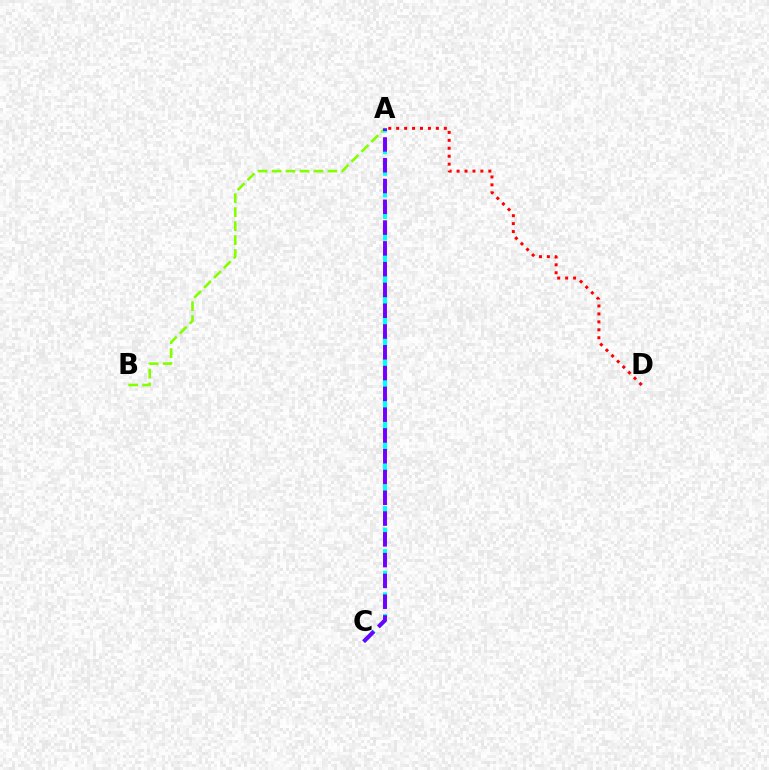{('A', 'B'): [{'color': '#84ff00', 'line_style': 'dashed', 'thickness': 1.9}], ('A', 'C'): [{'color': '#00fff6', 'line_style': 'dashed', 'thickness': 2.93}, {'color': '#7200ff', 'line_style': 'dashed', 'thickness': 2.82}], ('A', 'D'): [{'color': '#ff0000', 'line_style': 'dotted', 'thickness': 2.16}]}